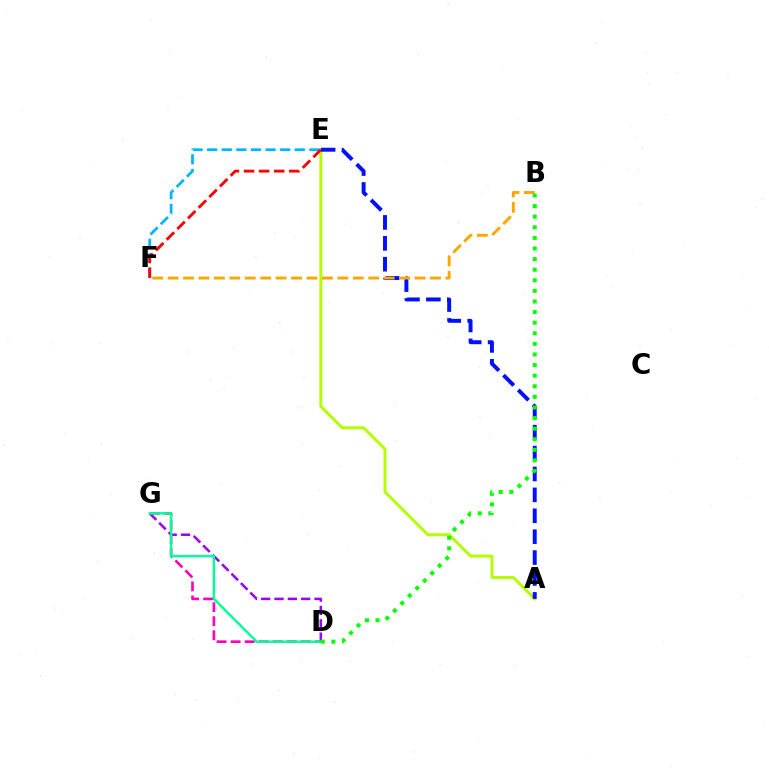{('D', 'G'): [{'color': '#9b00ff', 'line_style': 'dashed', 'thickness': 1.81}, {'color': '#ff00bd', 'line_style': 'dashed', 'thickness': 1.91}, {'color': '#00ff9d', 'line_style': 'solid', 'thickness': 1.77}], ('A', 'E'): [{'color': '#b3ff00', 'line_style': 'solid', 'thickness': 2.14}, {'color': '#0010ff', 'line_style': 'dashed', 'thickness': 2.84}], ('E', 'F'): [{'color': '#00b5ff', 'line_style': 'dashed', 'thickness': 1.98}, {'color': '#ff0000', 'line_style': 'dashed', 'thickness': 2.05}], ('B', 'F'): [{'color': '#ffa500', 'line_style': 'dashed', 'thickness': 2.1}], ('B', 'D'): [{'color': '#08ff00', 'line_style': 'dotted', 'thickness': 2.88}]}